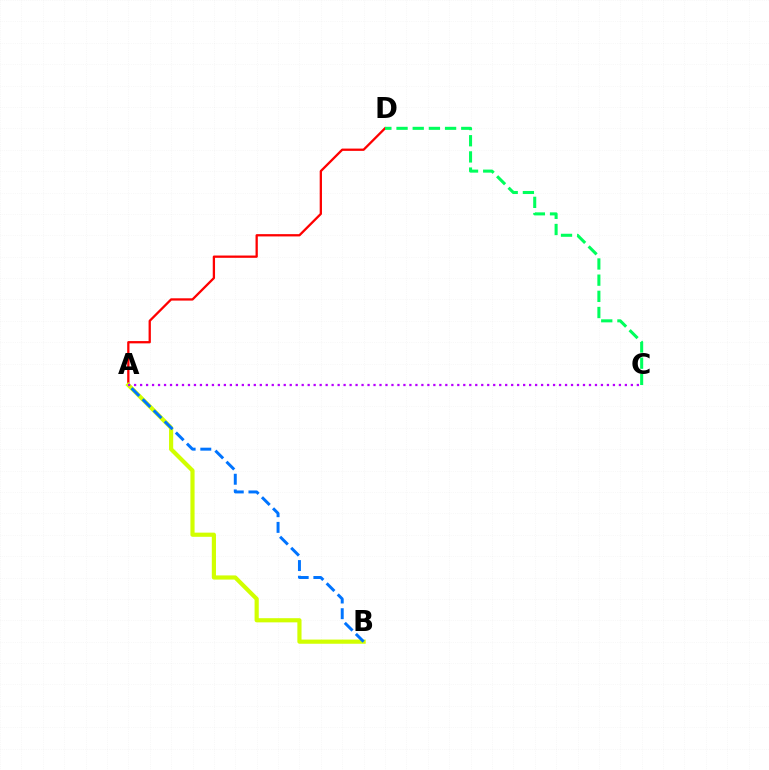{('A', 'D'): [{'color': '#ff0000', 'line_style': 'solid', 'thickness': 1.65}], ('A', 'B'): [{'color': '#d1ff00', 'line_style': 'solid', 'thickness': 3.0}, {'color': '#0074ff', 'line_style': 'dashed', 'thickness': 2.13}], ('A', 'C'): [{'color': '#b900ff', 'line_style': 'dotted', 'thickness': 1.63}], ('C', 'D'): [{'color': '#00ff5c', 'line_style': 'dashed', 'thickness': 2.2}]}